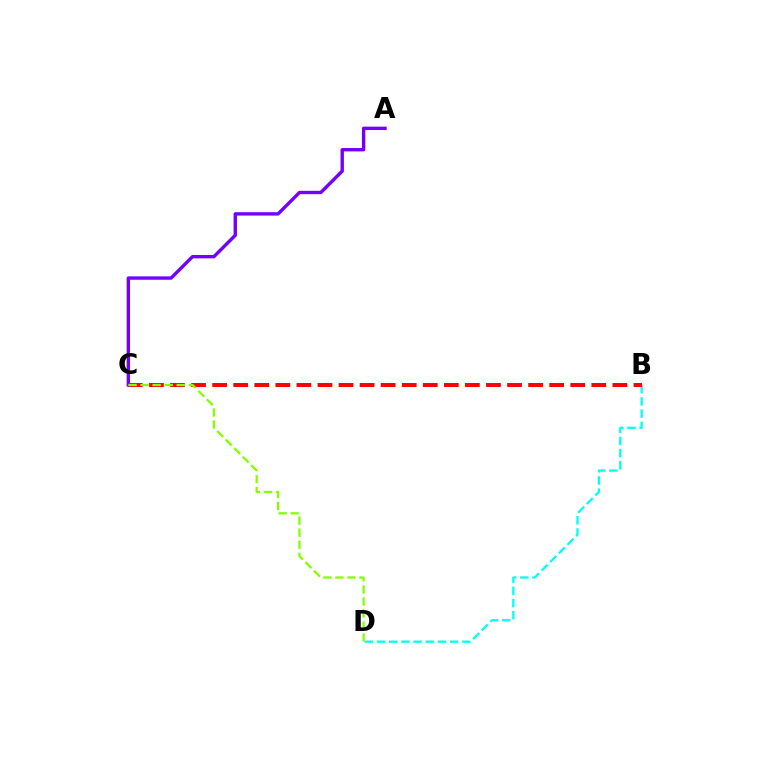{('B', 'D'): [{'color': '#00fff6', 'line_style': 'dashed', 'thickness': 1.65}], ('B', 'C'): [{'color': '#ff0000', 'line_style': 'dashed', 'thickness': 2.86}], ('A', 'C'): [{'color': '#7200ff', 'line_style': 'solid', 'thickness': 2.43}], ('C', 'D'): [{'color': '#84ff00', 'line_style': 'dashed', 'thickness': 1.64}]}